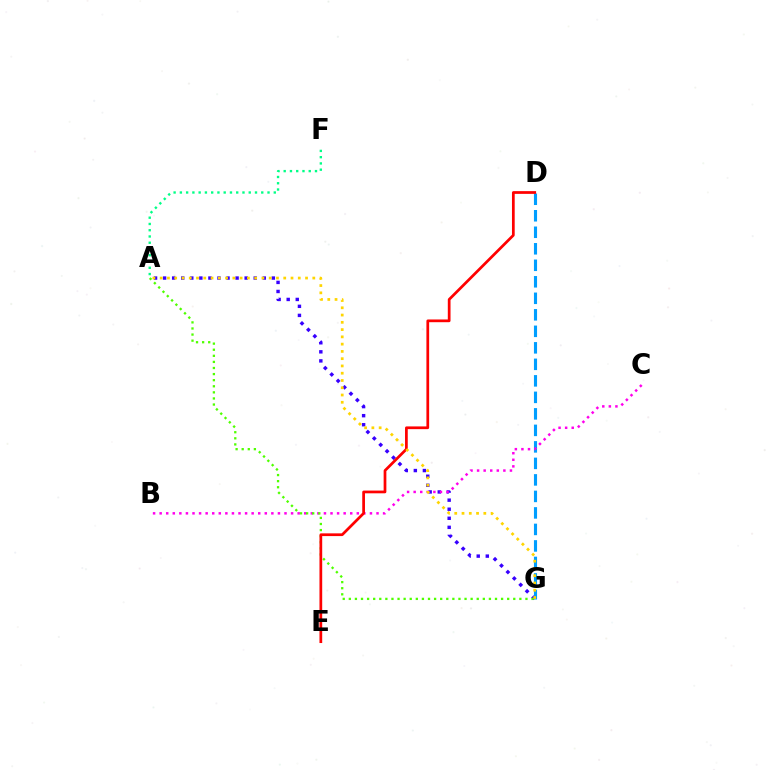{('A', 'G'): [{'color': '#3700ff', 'line_style': 'dotted', 'thickness': 2.46}, {'color': '#4fff00', 'line_style': 'dotted', 'thickness': 1.65}, {'color': '#ffd500', 'line_style': 'dotted', 'thickness': 1.97}], ('A', 'F'): [{'color': '#00ff86', 'line_style': 'dotted', 'thickness': 1.7}], ('D', 'G'): [{'color': '#009eff', 'line_style': 'dashed', 'thickness': 2.24}], ('B', 'C'): [{'color': '#ff00ed', 'line_style': 'dotted', 'thickness': 1.79}], ('D', 'E'): [{'color': '#ff0000', 'line_style': 'solid', 'thickness': 1.97}]}